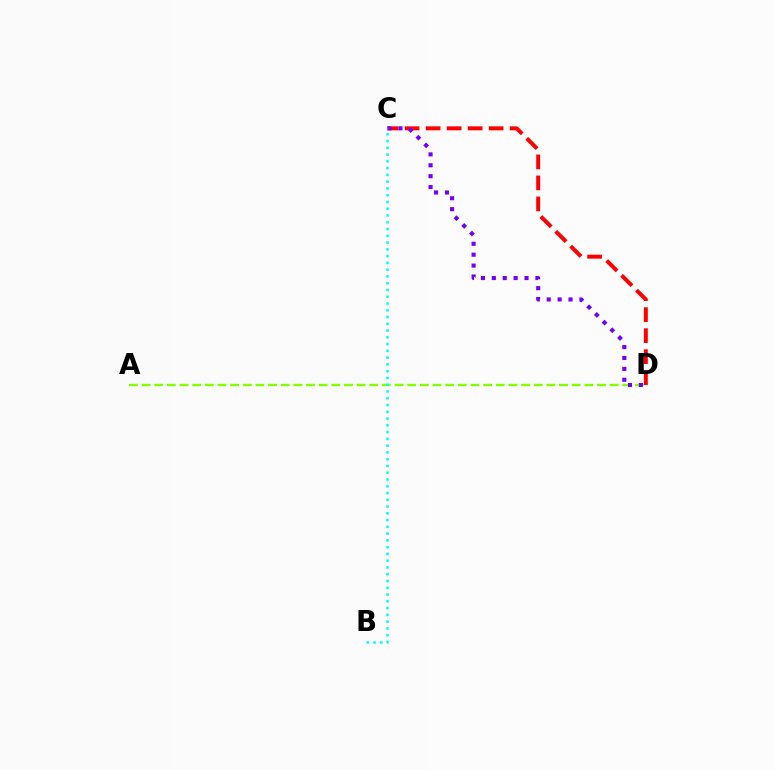{('A', 'D'): [{'color': '#84ff00', 'line_style': 'dashed', 'thickness': 1.72}], ('C', 'D'): [{'color': '#ff0000', 'line_style': 'dashed', 'thickness': 2.85}, {'color': '#7200ff', 'line_style': 'dotted', 'thickness': 2.96}], ('B', 'C'): [{'color': '#00fff6', 'line_style': 'dotted', 'thickness': 1.84}]}